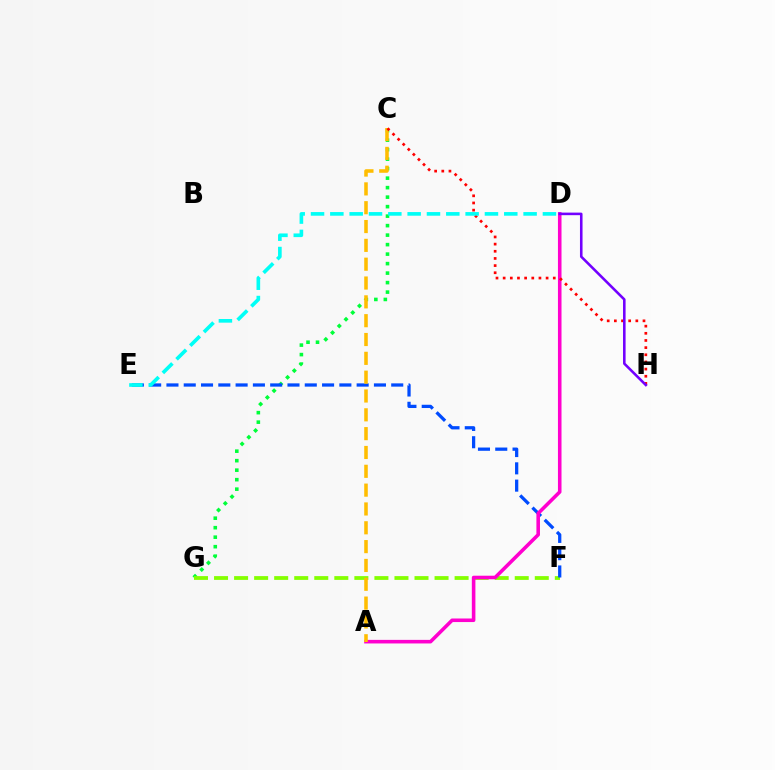{('C', 'G'): [{'color': '#00ff39', 'line_style': 'dotted', 'thickness': 2.58}], ('F', 'G'): [{'color': '#84ff00', 'line_style': 'dashed', 'thickness': 2.72}], ('E', 'F'): [{'color': '#004bff', 'line_style': 'dashed', 'thickness': 2.35}], ('A', 'D'): [{'color': '#ff00cf', 'line_style': 'solid', 'thickness': 2.57}], ('A', 'C'): [{'color': '#ffbd00', 'line_style': 'dashed', 'thickness': 2.56}], ('C', 'H'): [{'color': '#ff0000', 'line_style': 'dotted', 'thickness': 1.94}], ('D', 'H'): [{'color': '#7200ff', 'line_style': 'solid', 'thickness': 1.85}], ('D', 'E'): [{'color': '#00fff6', 'line_style': 'dashed', 'thickness': 2.63}]}